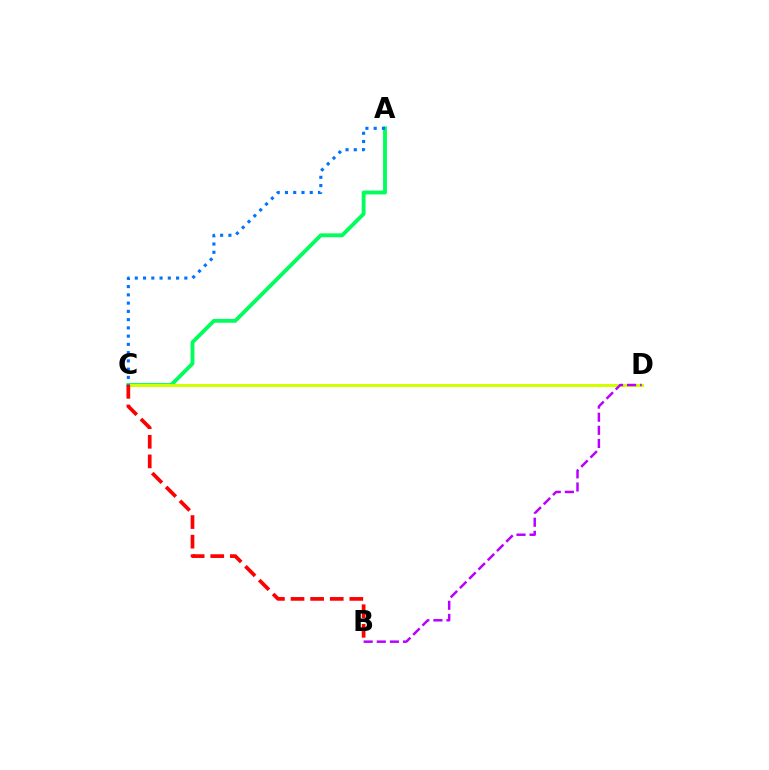{('A', 'C'): [{'color': '#00ff5c', 'line_style': 'solid', 'thickness': 2.78}, {'color': '#0074ff', 'line_style': 'dotted', 'thickness': 2.24}], ('C', 'D'): [{'color': '#d1ff00', 'line_style': 'solid', 'thickness': 2.19}], ('B', 'C'): [{'color': '#ff0000', 'line_style': 'dashed', 'thickness': 2.66}], ('B', 'D'): [{'color': '#b900ff', 'line_style': 'dashed', 'thickness': 1.78}]}